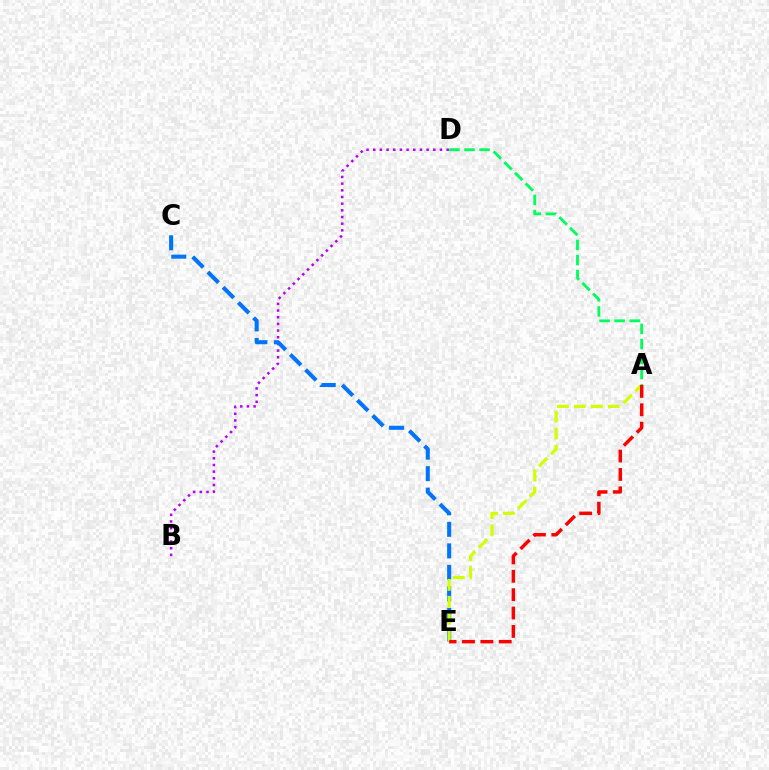{('B', 'D'): [{'color': '#b900ff', 'line_style': 'dotted', 'thickness': 1.81}], ('C', 'E'): [{'color': '#0074ff', 'line_style': 'dashed', 'thickness': 2.92}], ('A', 'D'): [{'color': '#00ff5c', 'line_style': 'dashed', 'thickness': 2.05}], ('A', 'E'): [{'color': '#d1ff00', 'line_style': 'dashed', 'thickness': 2.31}, {'color': '#ff0000', 'line_style': 'dashed', 'thickness': 2.5}]}